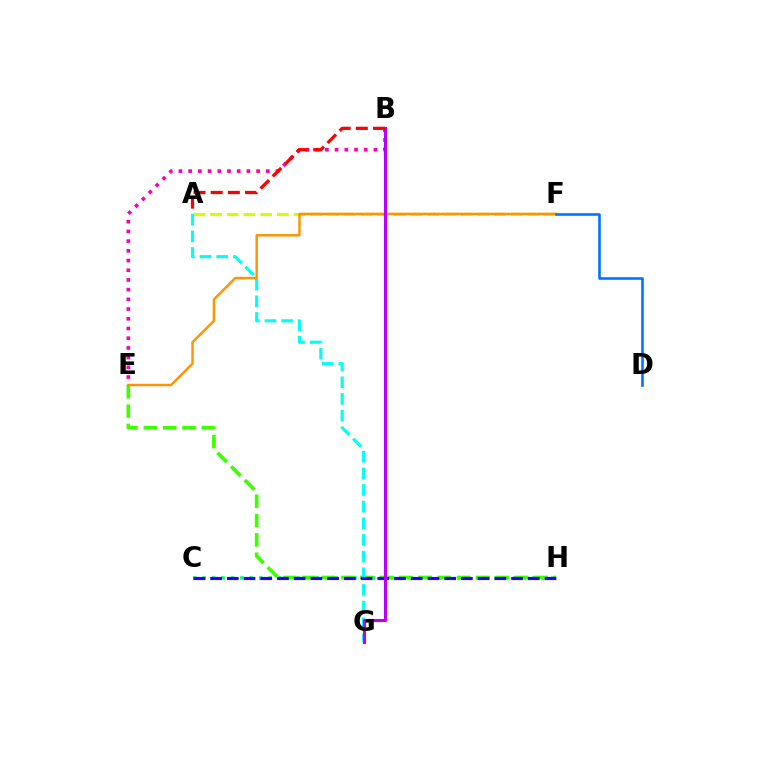{('C', 'H'): [{'color': '#00ff5c', 'line_style': 'dotted', 'thickness': 2.56}, {'color': '#2500ff', 'line_style': 'dashed', 'thickness': 2.27}], ('A', 'F'): [{'color': '#d1ff00', 'line_style': 'dashed', 'thickness': 2.27}], ('B', 'E'): [{'color': '#ff00ac', 'line_style': 'dotted', 'thickness': 2.64}], ('E', 'H'): [{'color': '#3dff00', 'line_style': 'dashed', 'thickness': 2.63}], ('A', 'G'): [{'color': '#00fff6', 'line_style': 'dashed', 'thickness': 2.26}], ('E', 'F'): [{'color': '#ff9400', 'line_style': 'solid', 'thickness': 1.76}], ('B', 'G'): [{'color': '#b900ff', 'line_style': 'solid', 'thickness': 2.25}], ('D', 'F'): [{'color': '#0074ff', 'line_style': 'solid', 'thickness': 1.87}], ('A', 'B'): [{'color': '#ff0000', 'line_style': 'dashed', 'thickness': 2.33}]}